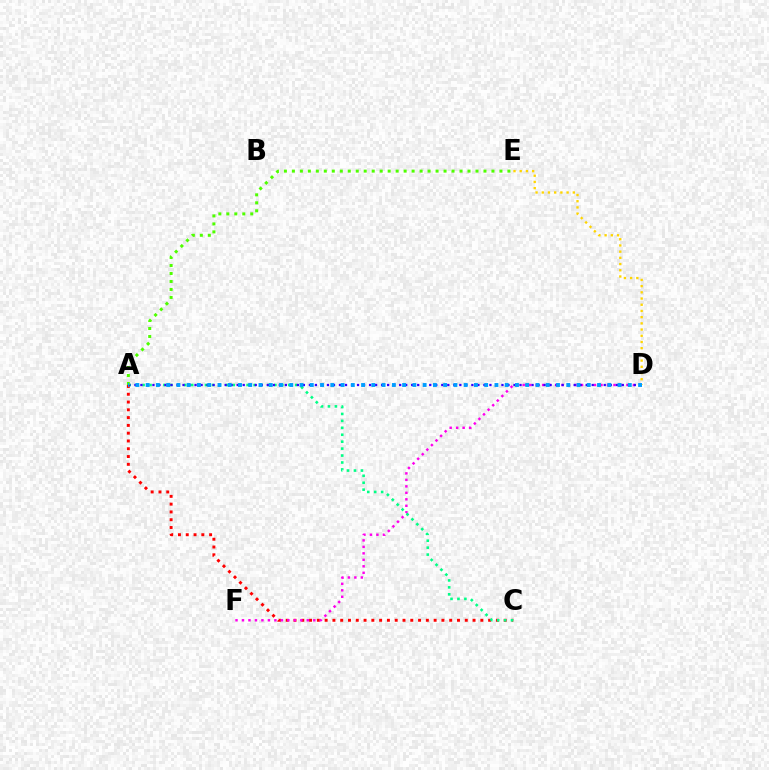{('A', 'C'): [{'color': '#ff0000', 'line_style': 'dotted', 'thickness': 2.12}, {'color': '#00ff86', 'line_style': 'dotted', 'thickness': 1.88}], ('D', 'F'): [{'color': '#ff00ed', 'line_style': 'dotted', 'thickness': 1.76}], ('A', 'D'): [{'color': '#3700ff', 'line_style': 'dotted', 'thickness': 1.63}, {'color': '#009eff', 'line_style': 'dotted', 'thickness': 2.79}], ('D', 'E'): [{'color': '#ffd500', 'line_style': 'dotted', 'thickness': 1.69}], ('A', 'E'): [{'color': '#4fff00', 'line_style': 'dotted', 'thickness': 2.17}]}